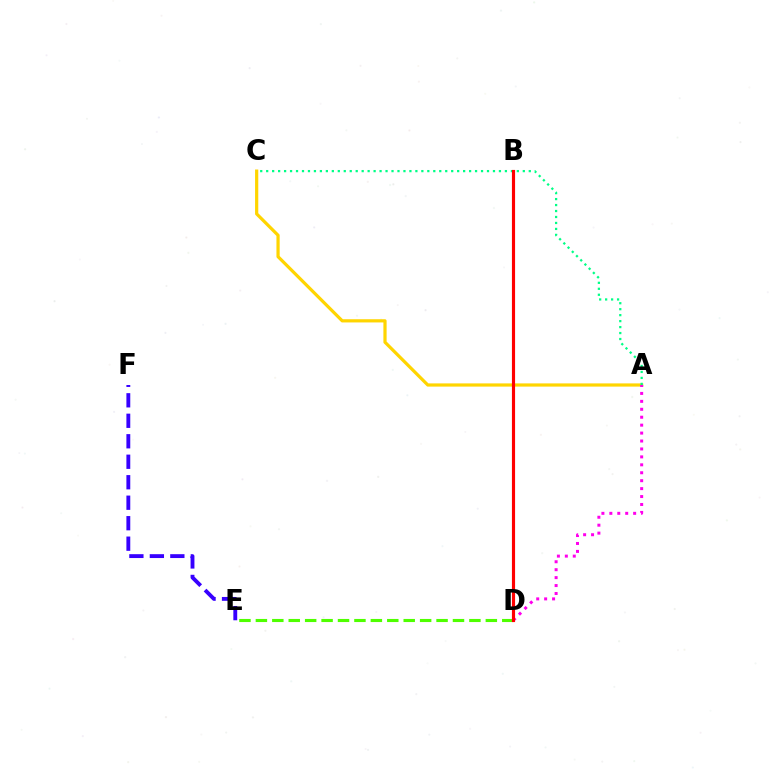{('A', 'C'): [{'color': '#ffd500', 'line_style': 'solid', 'thickness': 2.31}, {'color': '#00ff86', 'line_style': 'dotted', 'thickness': 1.62}], ('E', 'F'): [{'color': '#3700ff', 'line_style': 'dashed', 'thickness': 2.78}], ('D', 'E'): [{'color': '#4fff00', 'line_style': 'dashed', 'thickness': 2.23}], ('B', 'D'): [{'color': '#009eff', 'line_style': 'dotted', 'thickness': 1.81}, {'color': '#ff0000', 'line_style': 'solid', 'thickness': 2.27}], ('A', 'D'): [{'color': '#ff00ed', 'line_style': 'dotted', 'thickness': 2.16}]}